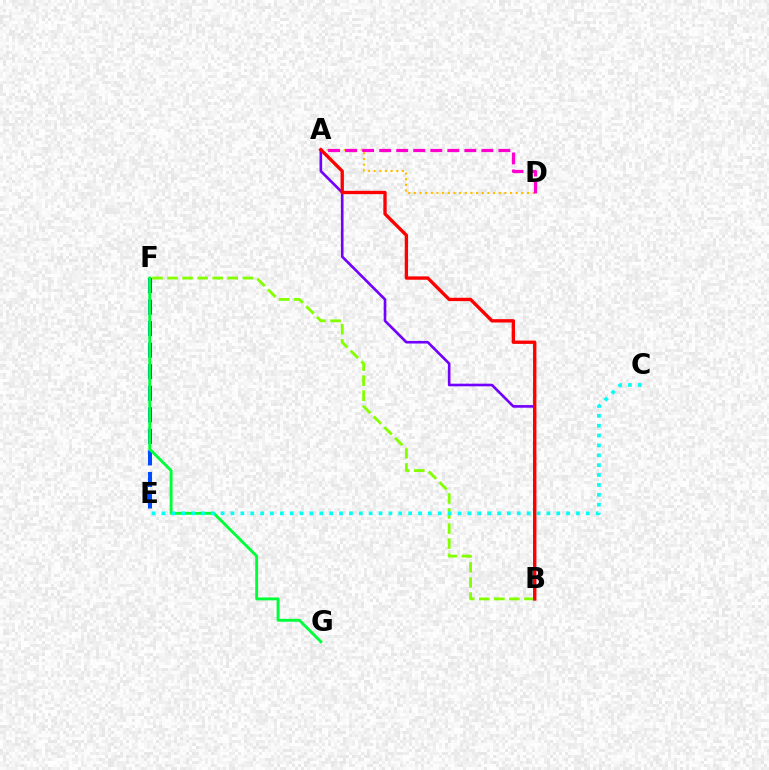{('A', 'D'): [{'color': '#ffbd00', 'line_style': 'dotted', 'thickness': 1.54}, {'color': '#ff00cf', 'line_style': 'dashed', 'thickness': 2.31}], ('E', 'F'): [{'color': '#004bff', 'line_style': 'dashed', 'thickness': 2.93}], ('B', 'F'): [{'color': '#84ff00', 'line_style': 'dashed', 'thickness': 2.05}], ('A', 'B'): [{'color': '#7200ff', 'line_style': 'solid', 'thickness': 1.89}, {'color': '#ff0000', 'line_style': 'solid', 'thickness': 2.41}], ('F', 'G'): [{'color': '#00ff39', 'line_style': 'solid', 'thickness': 2.09}], ('C', 'E'): [{'color': '#00fff6', 'line_style': 'dotted', 'thickness': 2.68}]}